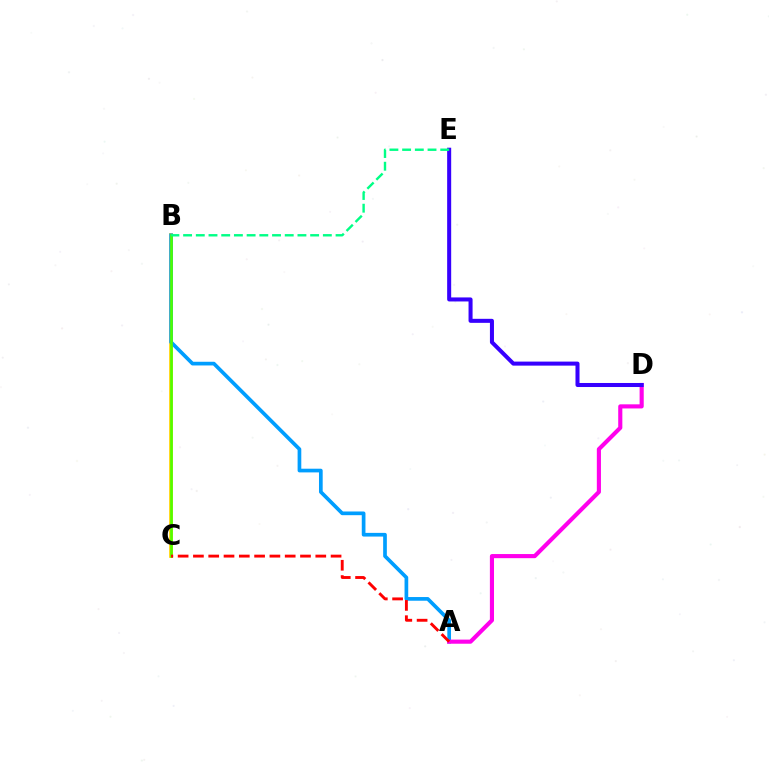{('B', 'C'): [{'color': '#ffd500', 'line_style': 'solid', 'thickness': 2.69}, {'color': '#4fff00', 'line_style': 'solid', 'thickness': 1.9}], ('A', 'B'): [{'color': '#009eff', 'line_style': 'solid', 'thickness': 2.66}], ('A', 'D'): [{'color': '#ff00ed', 'line_style': 'solid', 'thickness': 2.97}], ('D', 'E'): [{'color': '#3700ff', 'line_style': 'solid', 'thickness': 2.9}], ('B', 'E'): [{'color': '#00ff86', 'line_style': 'dashed', 'thickness': 1.73}], ('A', 'C'): [{'color': '#ff0000', 'line_style': 'dashed', 'thickness': 2.08}]}